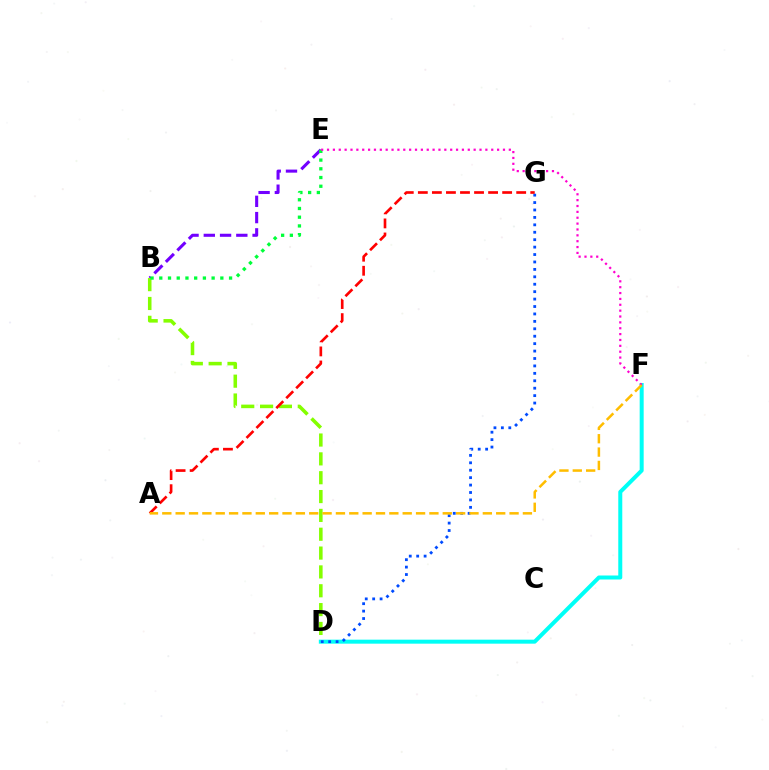{('B', 'E'): [{'color': '#7200ff', 'line_style': 'dashed', 'thickness': 2.21}, {'color': '#00ff39', 'line_style': 'dotted', 'thickness': 2.37}], ('B', 'D'): [{'color': '#84ff00', 'line_style': 'dashed', 'thickness': 2.56}], ('D', 'F'): [{'color': '#00fff6', 'line_style': 'solid', 'thickness': 2.88}], ('D', 'G'): [{'color': '#004bff', 'line_style': 'dotted', 'thickness': 2.02}], ('A', 'G'): [{'color': '#ff0000', 'line_style': 'dashed', 'thickness': 1.91}], ('E', 'F'): [{'color': '#ff00cf', 'line_style': 'dotted', 'thickness': 1.59}], ('A', 'F'): [{'color': '#ffbd00', 'line_style': 'dashed', 'thickness': 1.81}]}